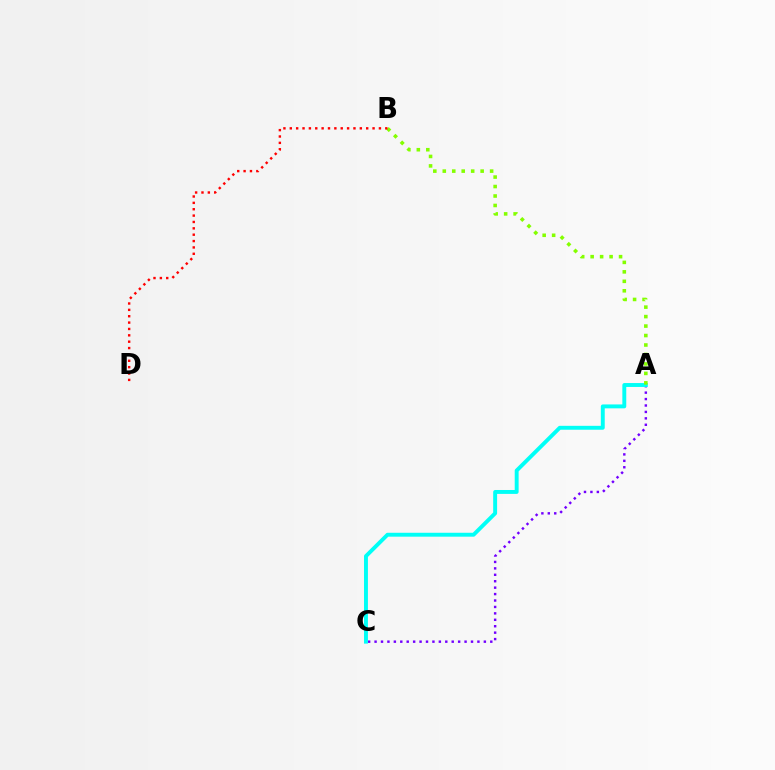{('A', 'C'): [{'color': '#7200ff', 'line_style': 'dotted', 'thickness': 1.75}, {'color': '#00fff6', 'line_style': 'solid', 'thickness': 2.81}], ('A', 'B'): [{'color': '#84ff00', 'line_style': 'dotted', 'thickness': 2.57}], ('B', 'D'): [{'color': '#ff0000', 'line_style': 'dotted', 'thickness': 1.73}]}